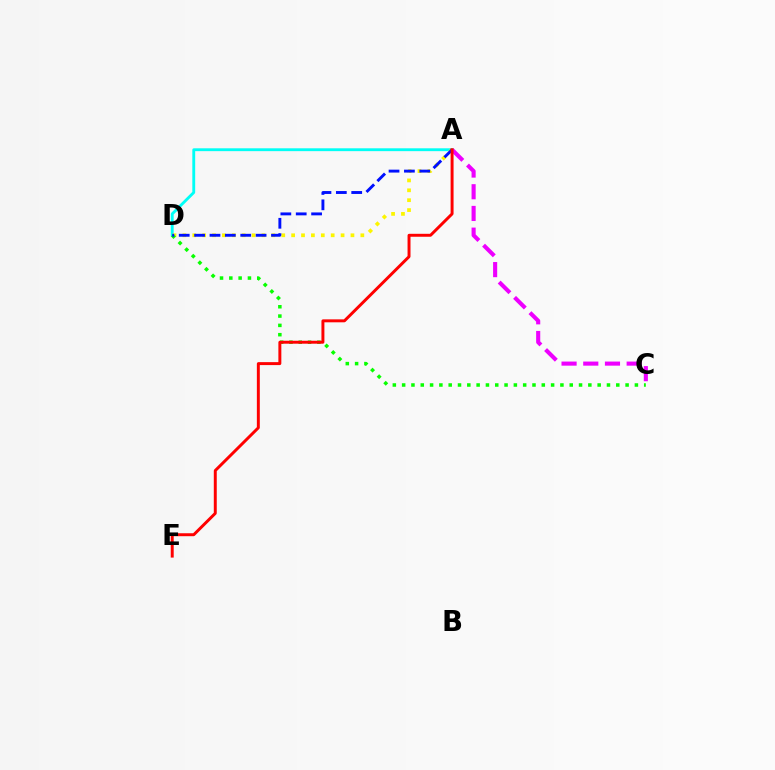{('A', 'D'): [{'color': '#00fff6', 'line_style': 'solid', 'thickness': 2.06}, {'color': '#fcf500', 'line_style': 'dotted', 'thickness': 2.69}, {'color': '#0010ff', 'line_style': 'dashed', 'thickness': 2.09}], ('C', 'D'): [{'color': '#08ff00', 'line_style': 'dotted', 'thickness': 2.53}], ('A', 'C'): [{'color': '#ee00ff', 'line_style': 'dashed', 'thickness': 2.95}], ('A', 'E'): [{'color': '#ff0000', 'line_style': 'solid', 'thickness': 2.13}]}